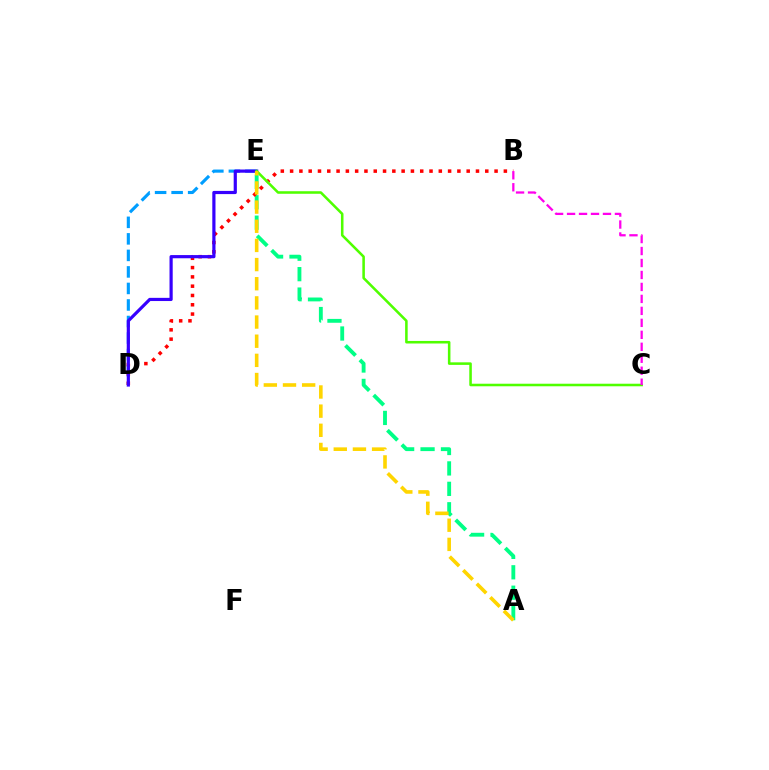{('D', 'E'): [{'color': '#009eff', 'line_style': 'dashed', 'thickness': 2.25}, {'color': '#3700ff', 'line_style': 'solid', 'thickness': 2.3}], ('A', 'E'): [{'color': '#00ff86', 'line_style': 'dashed', 'thickness': 2.77}, {'color': '#ffd500', 'line_style': 'dashed', 'thickness': 2.6}], ('B', 'D'): [{'color': '#ff0000', 'line_style': 'dotted', 'thickness': 2.53}], ('C', 'E'): [{'color': '#4fff00', 'line_style': 'solid', 'thickness': 1.84}], ('B', 'C'): [{'color': '#ff00ed', 'line_style': 'dashed', 'thickness': 1.63}]}